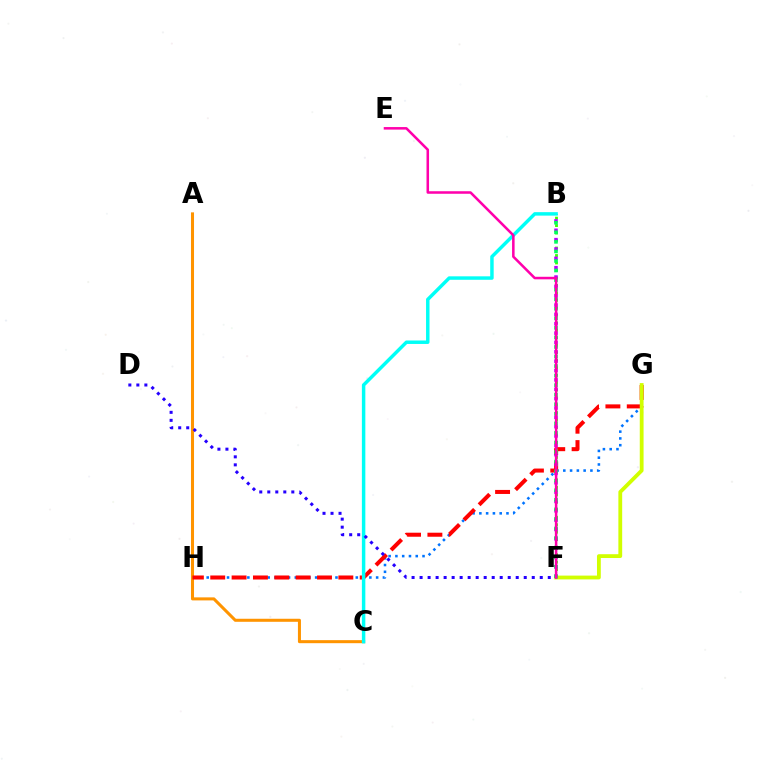{('A', 'C'): [{'color': '#ff9400', 'line_style': 'solid', 'thickness': 2.19}], ('G', 'H'): [{'color': '#0074ff', 'line_style': 'dotted', 'thickness': 1.84}, {'color': '#ff0000', 'line_style': 'dashed', 'thickness': 2.9}], ('F', 'G'): [{'color': '#d1ff00', 'line_style': 'solid', 'thickness': 2.74}], ('B', 'F'): [{'color': '#3dff00', 'line_style': 'dotted', 'thickness': 2.03}, {'color': '#b900ff', 'line_style': 'dotted', 'thickness': 2.54}, {'color': '#00ff5c', 'line_style': 'dotted', 'thickness': 2.6}], ('B', 'C'): [{'color': '#00fff6', 'line_style': 'solid', 'thickness': 2.49}], ('D', 'F'): [{'color': '#2500ff', 'line_style': 'dotted', 'thickness': 2.18}], ('E', 'F'): [{'color': '#ff00ac', 'line_style': 'solid', 'thickness': 1.83}]}